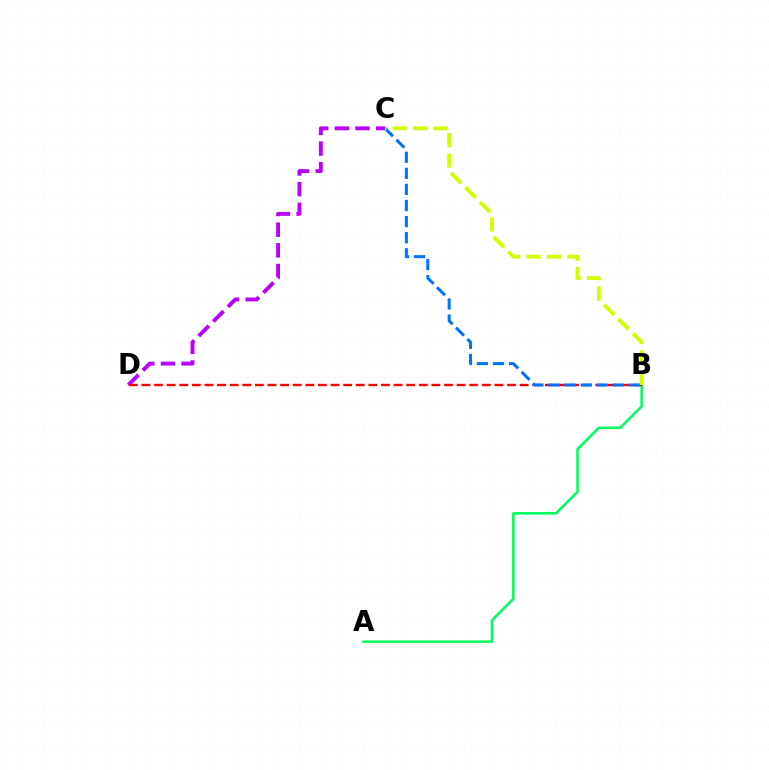{('A', 'B'): [{'color': '#00ff5c', 'line_style': 'solid', 'thickness': 1.83}], ('C', 'D'): [{'color': '#b900ff', 'line_style': 'dashed', 'thickness': 2.8}], ('B', 'D'): [{'color': '#ff0000', 'line_style': 'dashed', 'thickness': 1.71}], ('B', 'C'): [{'color': '#0074ff', 'line_style': 'dashed', 'thickness': 2.19}, {'color': '#d1ff00', 'line_style': 'dashed', 'thickness': 2.77}]}